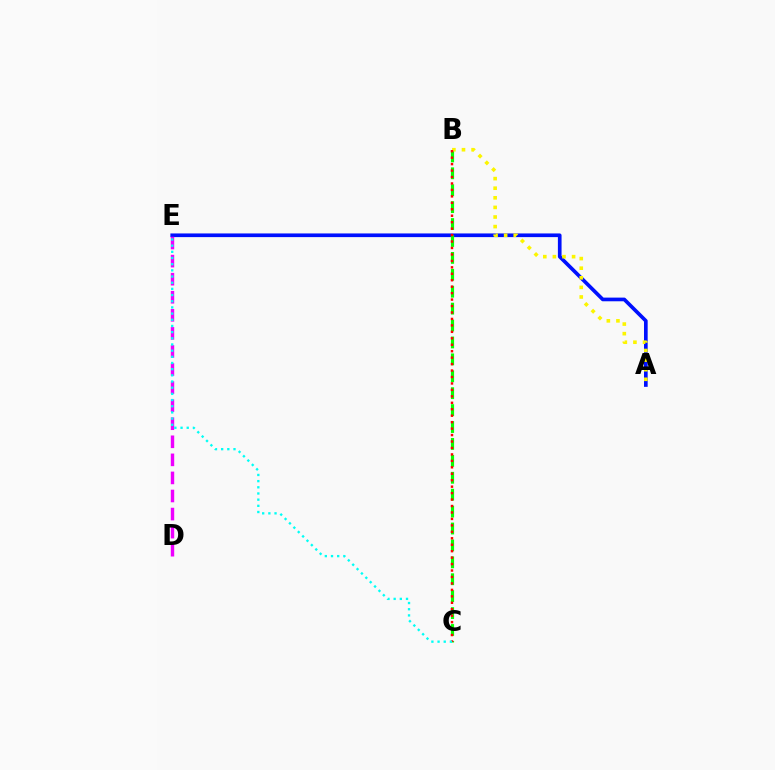{('A', 'E'): [{'color': '#0010ff', 'line_style': 'solid', 'thickness': 2.64}], ('D', 'E'): [{'color': '#ee00ff', 'line_style': 'dashed', 'thickness': 2.45}], ('B', 'C'): [{'color': '#08ff00', 'line_style': 'dashed', 'thickness': 2.3}, {'color': '#ff0000', 'line_style': 'dotted', 'thickness': 1.75}], ('A', 'B'): [{'color': '#fcf500', 'line_style': 'dotted', 'thickness': 2.61}], ('C', 'E'): [{'color': '#00fff6', 'line_style': 'dotted', 'thickness': 1.68}]}